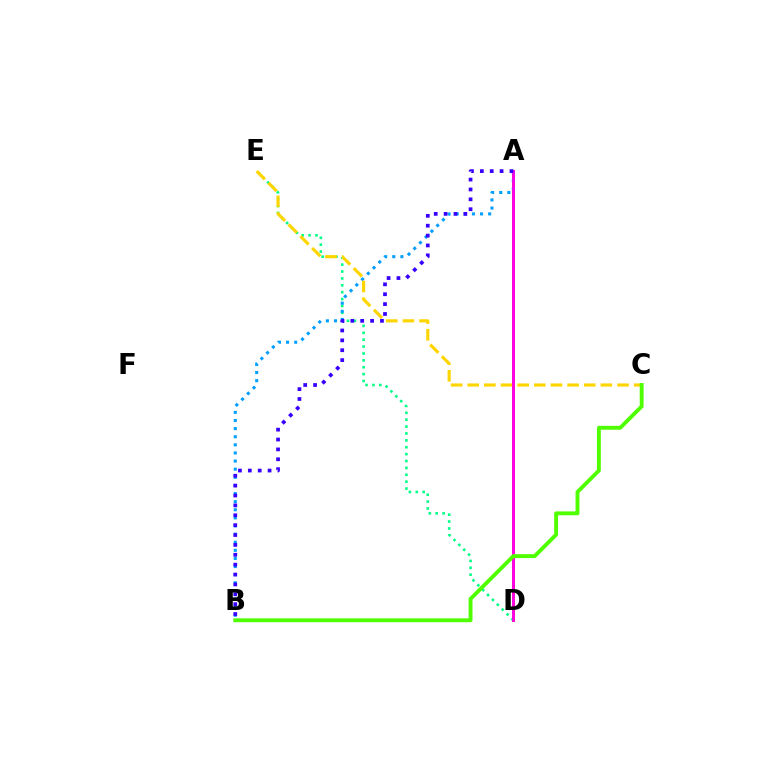{('D', 'E'): [{'color': '#00ff86', 'line_style': 'dotted', 'thickness': 1.87}], ('A', 'D'): [{'color': '#ff0000', 'line_style': 'solid', 'thickness': 1.86}, {'color': '#ff00ed', 'line_style': 'solid', 'thickness': 1.97}], ('A', 'B'): [{'color': '#009eff', 'line_style': 'dotted', 'thickness': 2.2}, {'color': '#3700ff', 'line_style': 'dotted', 'thickness': 2.68}], ('C', 'E'): [{'color': '#ffd500', 'line_style': 'dashed', 'thickness': 2.26}], ('B', 'C'): [{'color': '#4fff00', 'line_style': 'solid', 'thickness': 2.79}]}